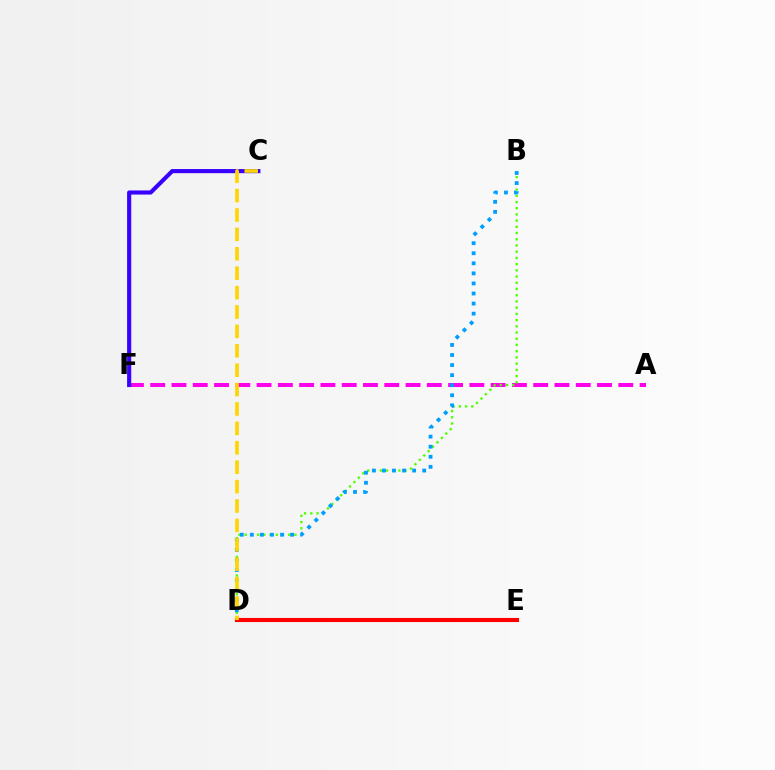{('A', 'F'): [{'color': '#ff00ed', 'line_style': 'dashed', 'thickness': 2.89}], ('B', 'D'): [{'color': '#4fff00', 'line_style': 'dotted', 'thickness': 1.69}, {'color': '#009eff', 'line_style': 'dotted', 'thickness': 2.73}], ('D', 'E'): [{'color': '#00ff86', 'line_style': 'dotted', 'thickness': 1.97}, {'color': '#ff0000', 'line_style': 'solid', 'thickness': 2.96}], ('C', 'F'): [{'color': '#3700ff', 'line_style': 'solid', 'thickness': 2.97}], ('C', 'D'): [{'color': '#ffd500', 'line_style': 'dashed', 'thickness': 2.64}]}